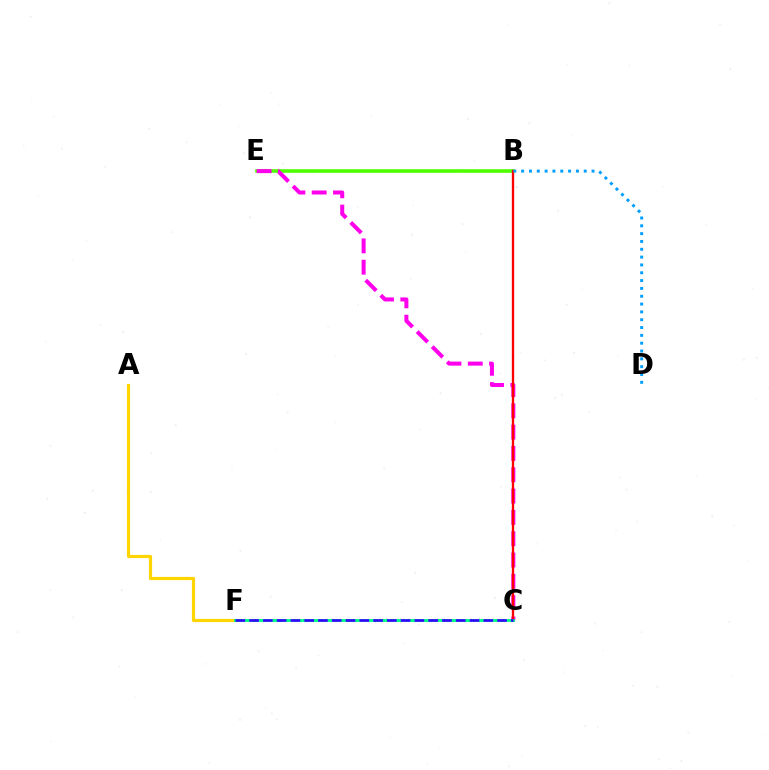{('B', 'E'): [{'color': '#4fff00', 'line_style': 'solid', 'thickness': 2.6}], ('C', 'E'): [{'color': '#ff00ed', 'line_style': 'dashed', 'thickness': 2.9}], ('B', 'C'): [{'color': '#ff0000', 'line_style': 'solid', 'thickness': 1.68}], ('A', 'F'): [{'color': '#ffd500', 'line_style': 'solid', 'thickness': 2.29}], ('C', 'F'): [{'color': '#00ff86', 'line_style': 'solid', 'thickness': 2.08}, {'color': '#3700ff', 'line_style': 'dashed', 'thickness': 1.87}], ('B', 'D'): [{'color': '#009eff', 'line_style': 'dotted', 'thickness': 2.13}]}